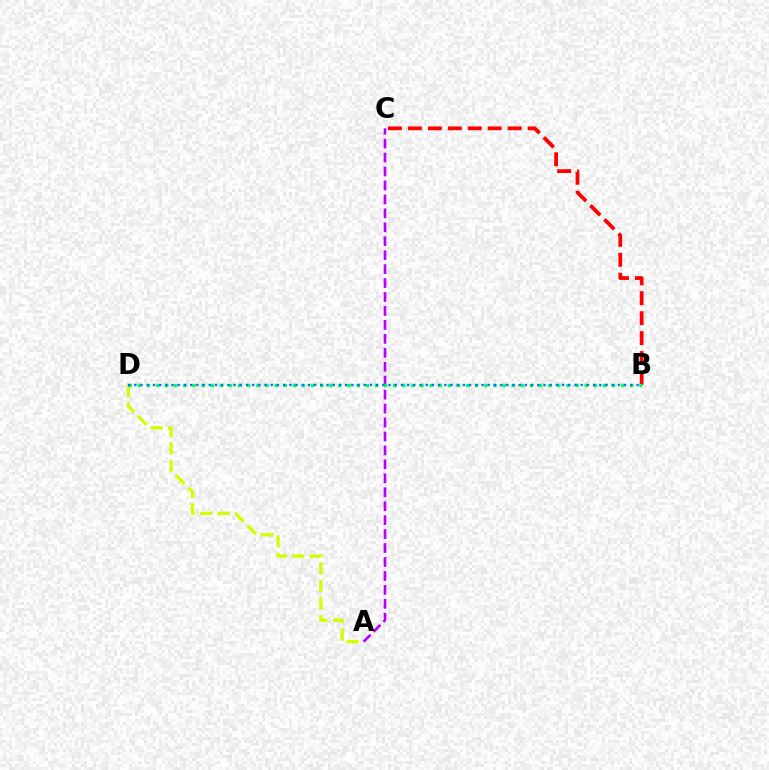{('B', 'C'): [{'color': '#ff0000', 'line_style': 'dashed', 'thickness': 2.71}], ('A', 'D'): [{'color': '#d1ff00', 'line_style': 'dashed', 'thickness': 2.38}], ('A', 'C'): [{'color': '#b900ff', 'line_style': 'dashed', 'thickness': 1.89}], ('B', 'D'): [{'color': '#00ff5c', 'line_style': 'dotted', 'thickness': 2.48}, {'color': '#0074ff', 'line_style': 'dotted', 'thickness': 1.68}]}